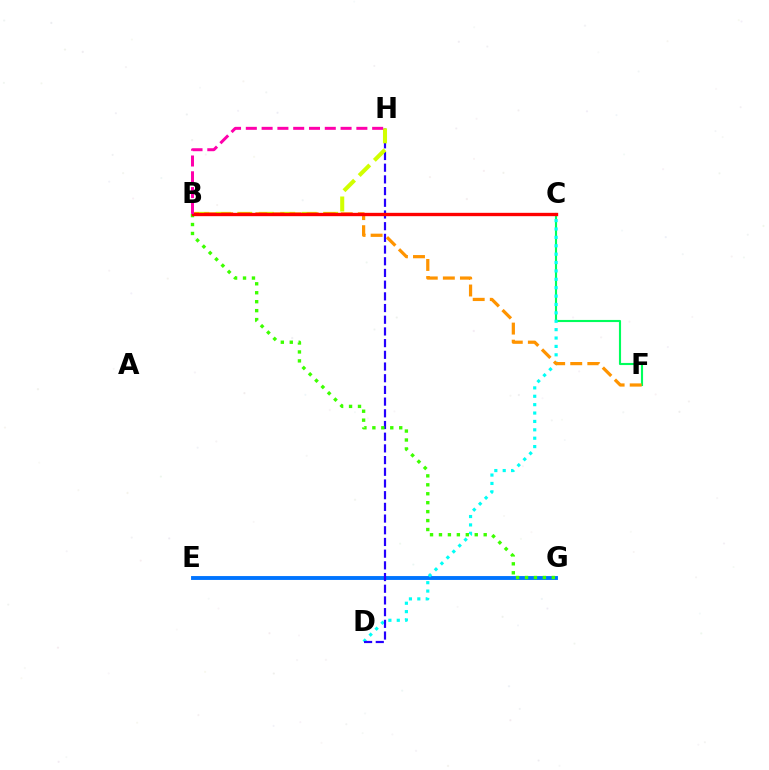{('E', 'G'): [{'color': '#0074ff', 'line_style': 'solid', 'thickness': 2.79}], ('C', 'F'): [{'color': '#00ff5c', 'line_style': 'solid', 'thickness': 1.53}], ('B', 'C'): [{'color': '#b900ff', 'line_style': 'solid', 'thickness': 2.06}, {'color': '#ff0000', 'line_style': 'solid', 'thickness': 2.4}], ('C', 'D'): [{'color': '#00fff6', 'line_style': 'dotted', 'thickness': 2.28}], ('D', 'H'): [{'color': '#2500ff', 'line_style': 'dashed', 'thickness': 1.59}], ('B', 'H'): [{'color': '#d1ff00', 'line_style': 'dashed', 'thickness': 2.92}, {'color': '#ff00ac', 'line_style': 'dashed', 'thickness': 2.15}], ('B', 'F'): [{'color': '#ff9400', 'line_style': 'dashed', 'thickness': 2.32}], ('B', 'G'): [{'color': '#3dff00', 'line_style': 'dotted', 'thickness': 2.43}]}